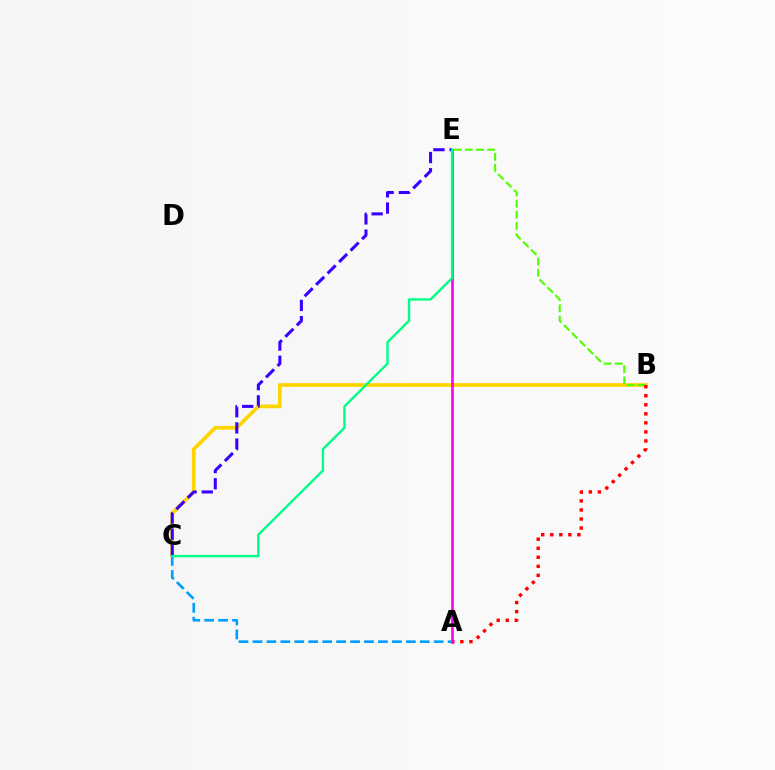{('B', 'C'): [{'color': '#ffd500', 'line_style': 'solid', 'thickness': 2.69}], ('B', 'E'): [{'color': '#4fff00', 'line_style': 'dashed', 'thickness': 1.51}], ('C', 'E'): [{'color': '#3700ff', 'line_style': 'dashed', 'thickness': 2.2}, {'color': '#00ff86', 'line_style': 'solid', 'thickness': 1.72}], ('A', 'B'): [{'color': '#ff0000', 'line_style': 'dotted', 'thickness': 2.46}], ('A', 'C'): [{'color': '#009eff', 'line_style': 'dashed', 'thickness': 1.89}], ('A', 'E'): [{'color': '#ff00ed', 'line_style': 'solid', 'thickness': 1.91}]}